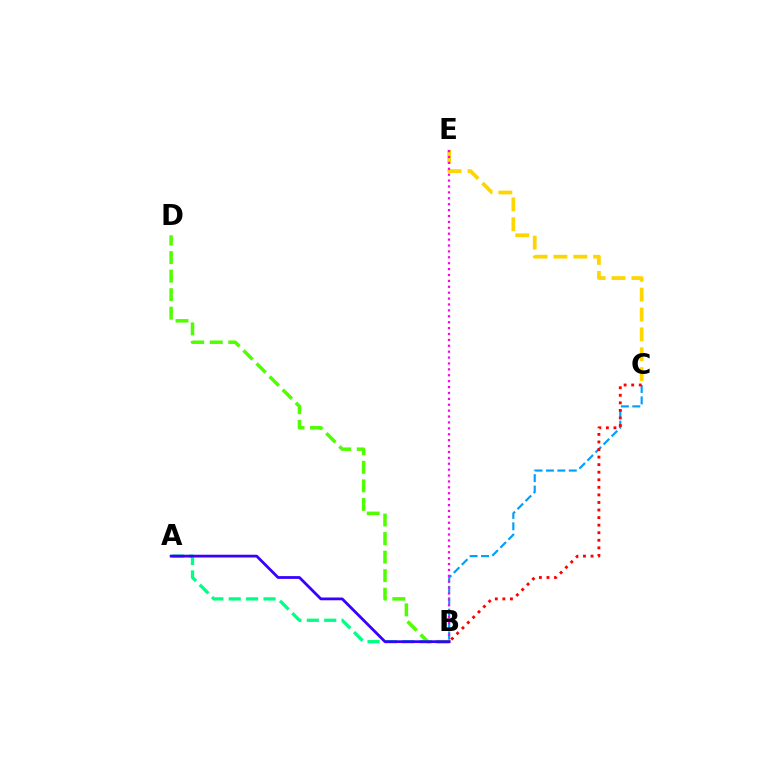{('A', 'B'): [{'color': '#00ff86', 'line_style': 'dashed', 'thickness': 2.36}, {'color': '#3700ff', 'line_style': 'solid', 'thickness': 2.0}], ('B', 'C'): [{'color': '#009eff', 'line_style': 'dashed', 'thickness': 1.55}, {'color': '#ff0000', 'line_style': 'dotted', 'thickness': 2.05}], ('C', 'E'): [{'color': '#ffd500', 'line_style': 'dashed', 'thickness': 2.7}], ('B', 'E'): [{'color': '#ff00ed', 'line_style': 'dotted', 'thickness': 1.6}], ('B', 'D'): [{'color': '#4fff00', 'line_style': 'dashed', 'thickness': 2.52}]}